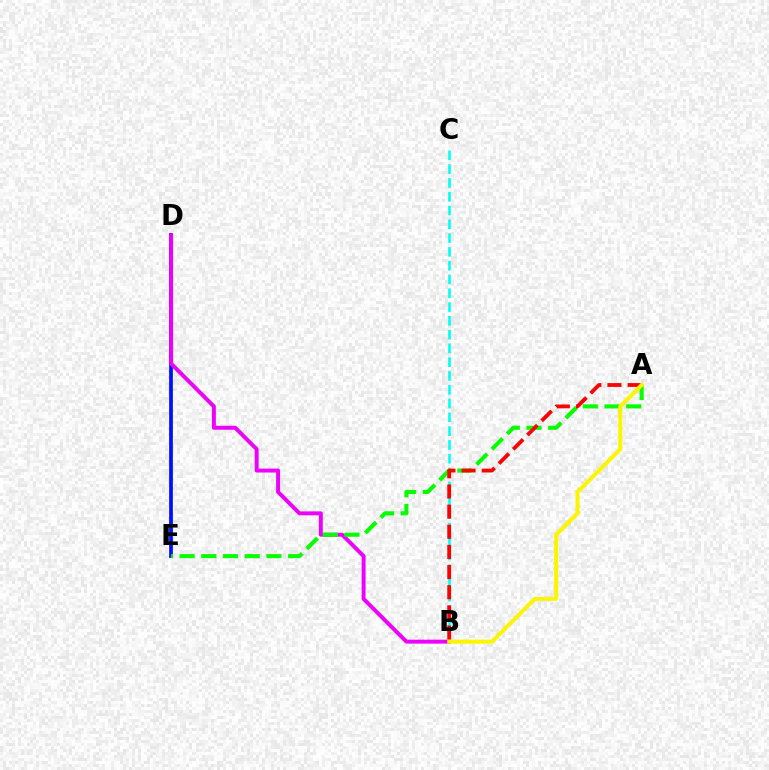{('B', 'C'): [{'color': '#00fff6', 'line_style': 'dashed', 'thickness': 1.87}], ('D', 'E'): [{'color': '#0010ff', 'line_style': 'solid', 'thickness': 2.69}], ('B', 'D'): [{'color': '#ee00ff', 'line_style': 'solid', 'thickness': 2.83}], ('A', 'E'): [{'color': '#08ff00', 'line_style': 'dashed', 'thickness': 2.95}], ('A', 'B'): [{'color': '#ff0000', 'line_style': 'dashed', 'thickness': 2.74}, {'color': '#fcf500', 'line_style': 'solid', 'thickness': 2.89}]}